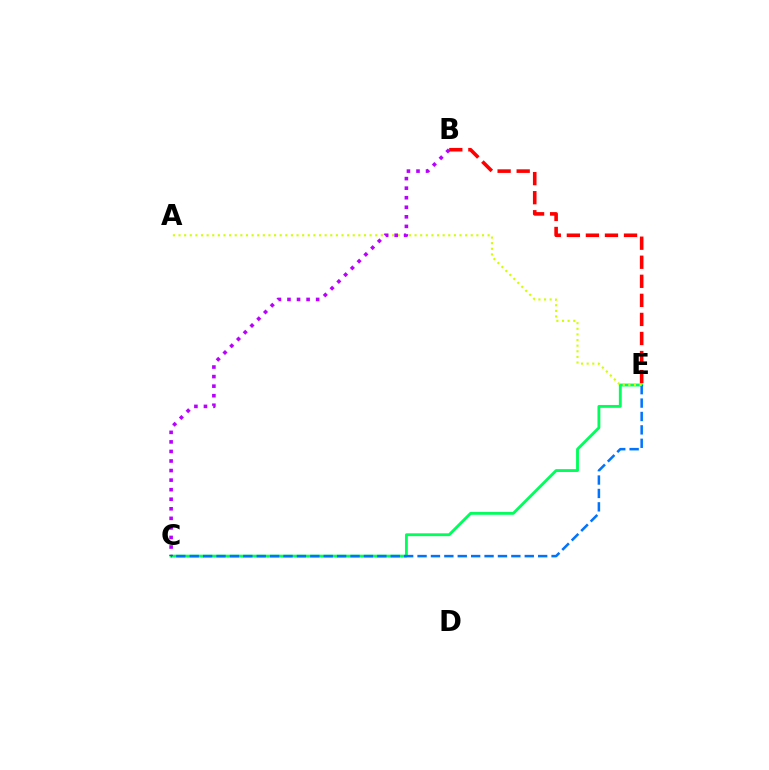{('C', 'E'): [{'color': '#00ff5c', 'line_style': 'solid', 'thickness': 2.05}, {'color': '#0074ff', 'line_style': 'dashed', 'thickness': 1.82}], ('A', 'E'): [{'color': '#d1ff00', 'line_style': 'dotted', 'thickness': 1.53}], ('B', 'C'): [{'color': '#b900ff', 'line_style': 'dotted', 'thickness': 2.6}], ('B', 'E'): [{'color': '#ff0000', 'line_style': 'dashed', 'thickness': 2.59}]}